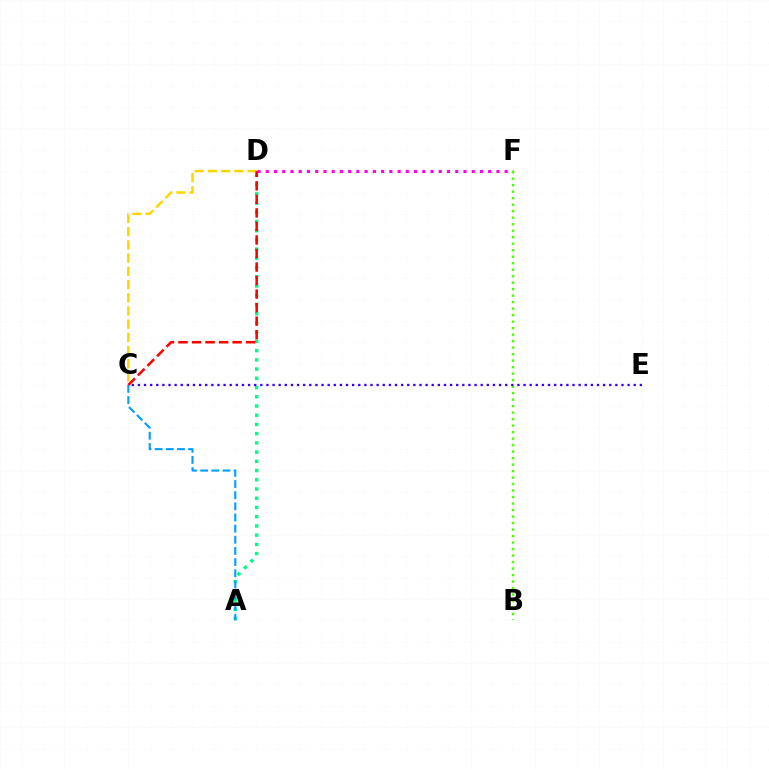{('D', 'F'): [{'color': '#ff00ed', 'line_style': 'dotted', 'thickness': 2.24}], ('B', 'F'): [{'color': '#4fff00', 'line_style': 'dotted', 'thickness': 1.77}], ('C', 'D'): [{'color': '#ffd500', 'line_style': 'dashed', 'thickness': 1.79}, {'color': '#ff0000', 'line_style': 'dashed', 'thickness': 1.84}], ('A', 'D'): [{'color': '#00ff86', 'line_style': 'dotted', 'thickness': 2.51}], ('A', 'C'): [{'color': '#009eff', 'line_style': 'dashed', 'thickness': 1.51}], ('C', 'E'): [{'color': '#3700ff', 'line_style': 'dotted', 'thickness': 1.66}]}